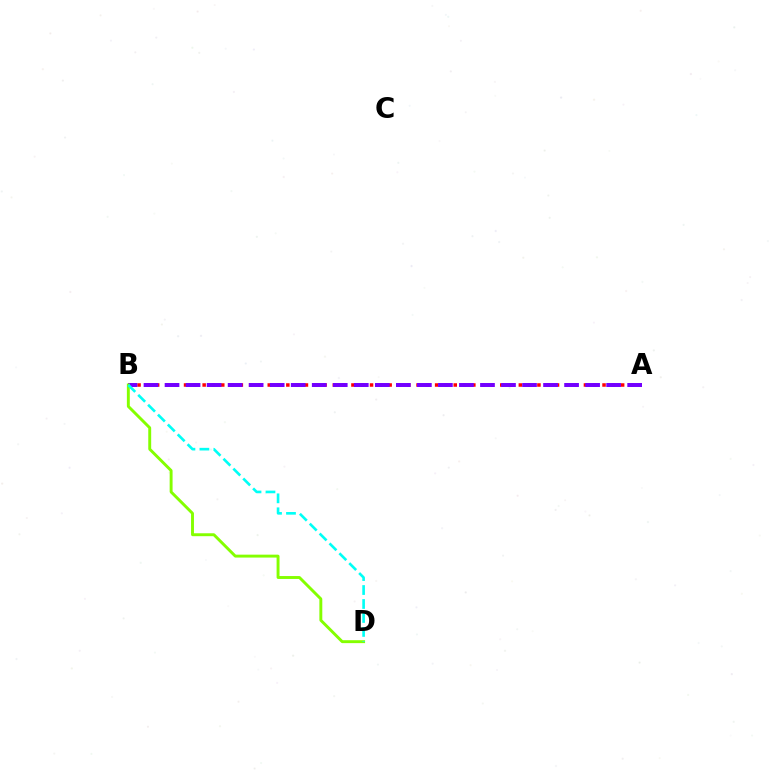{('A', 'B'): [{'color': '#ff0000', 'line_style': 'dotted', 'thickness': 2.53}, {'color': '#7200ff', 'line_style': 'dashed', 'thickness': 2.86}], ('B', 'D'): [{'color': '#84ff00', 'line_style': 'solid', 'thickness': 2.1}, {'color': '#00fff6', 'line_style': 'dashed', 'thickness': 1.9}]}